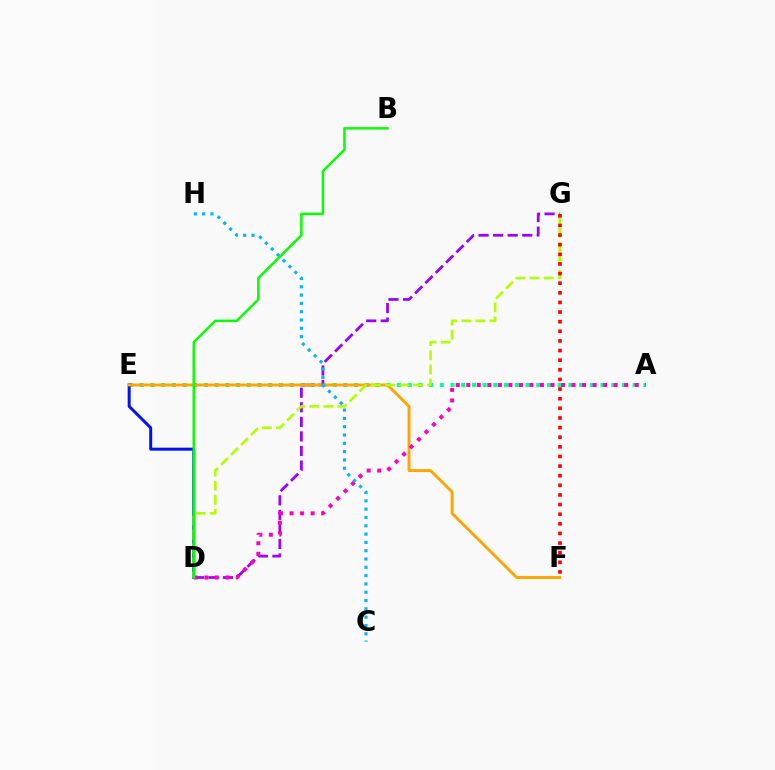{('A', 'E'): [{'color': '#00ff9d', 'line_style': 'dotted', 'thickness': 2.91}], ('D', 'E'): [{'color': '#0010ff', 'line_style': 'solid', 'thickness': 2.14}], ('D', 'G'): [{'color': '#9b00ff', 'line_style': 'dashed', 'thickness': 1.98}, {'color': '#b3ff00', 'line_style': 'dashed', 'thickness': 1.91}], ('E', 'F'): [{'color': '#ffa500', 'line_style': 'solid', 'thickness': 2.1}], ('A', 'D'): [{'color': '#ff00bd', 'line_style': 'dotted', 'thickness': 2.86}], ('F', 'G'): [{'color': '#ff0000', 'line_style': 'dotted', 'thickness': 2.62}], ('C', 'H'): [{'color': '#00b5ff', 'line_style': 'dotted', 'thickness': 2.26}], ('B', 'D'): [{'color': '#08ff00', 'line_style': 'solid', 'thickness': 1.78}]}